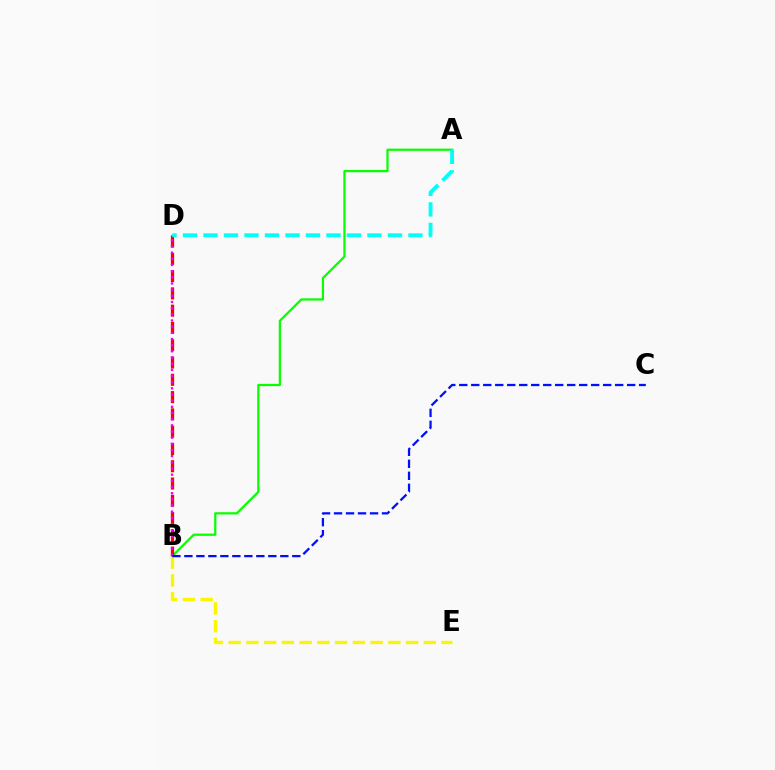{('A', 'B'): [{'color': '#08ff00', 'line_style': 'solid', 'thickness': 1.61}], ('B', 'D'): [{'color': '#ff0000', 'line_style': 'dashed', 'thickness': 2.35}, {'color': '#ee00ff', 'line_style': 'dotted', 'thickness': 1.68}], ('B', 'E'): [{'color': '#fcf500', 'line_style': 'dashed', 'thickness': 2.41}], ('B', 'C'): [{'color': '#0010ff', 'line_style': 'dashed', 'thickness': 1.63}], ('A', 'D'): [{'color': '#00fff6', 'line_style': 'dashed', 'thickness': 2.78}]}